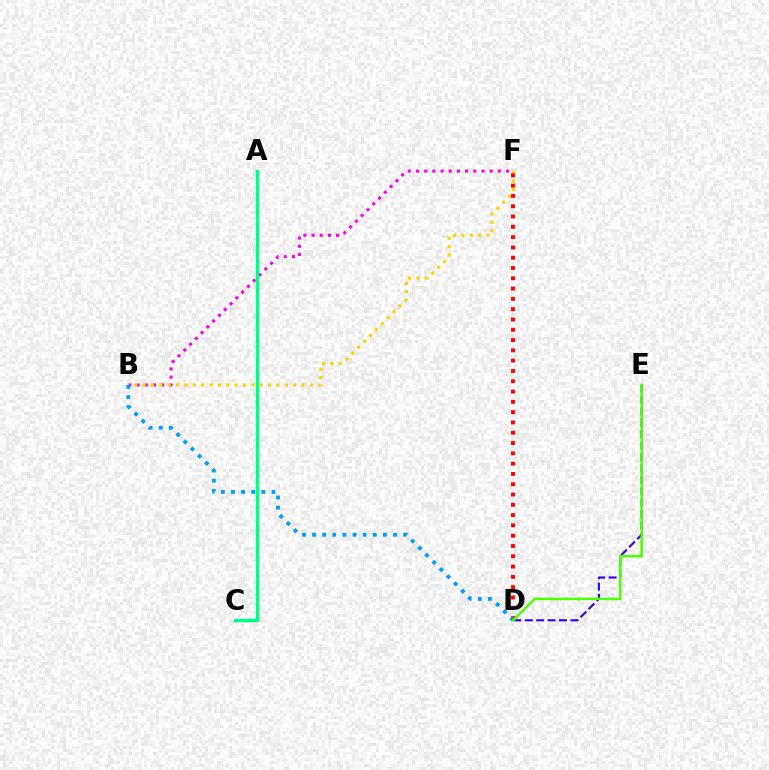{('B', 'F'): [{'color': '#ff00ed', 'line_style': 'dotted', 'thickness': 2.22}, {'color': '#ffd500', 'line_style': 'dotted', 'thickness': 2.27}], ('D', 'E'): [{'color': '#3700ff', 'line_style': 'dashed', 'thickness': 1.55}, {'color': '#4fff00', 'line_style': 'solid', 'thickness': 1.78}], ('D', 'F'): [{'color': '#ff0000', 'line_style': 'dotted', 'thickness': 2.8}], ('A', 'C'): [{'color': '#00ff86', 'line_style': 'solid', 'thickness': 2.42}], ('B', 'D'): [{'color': '#009eff', 'line_style': 'dotted', 'thickness': 2.75}]}